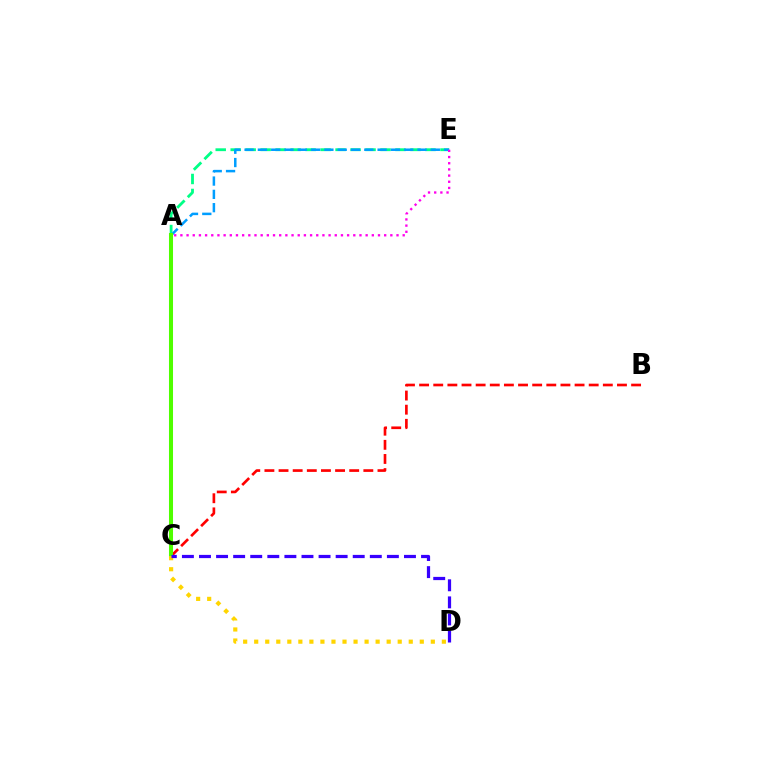{('A', 'E'): [{'color': '#00ff86', 'line_style': 'dashed', 'thickness': 2.04}, {'color': '#009eff', 'line_style': 'dashed', 'thickness': 1.81}, {'color': '#ff00ed', 'line_style': 'dotted', 'thickness': 1.68}], ('B', 'C'): [{'color': '#ff0000', 'line_style': 'dashed', 'thickness': 1.92}], ('A', 'C'): [{'color': '#4fff00', 'line_style': 'solid', 'thickness': 2.91}], ('C', 'D'): [{'color': '#ffd500', 'line_style': 'dotted', 'thickness': 3.0}, {'color': '#3700ff', 'line_style': 'dashed', 'thickness': 2.32}]}